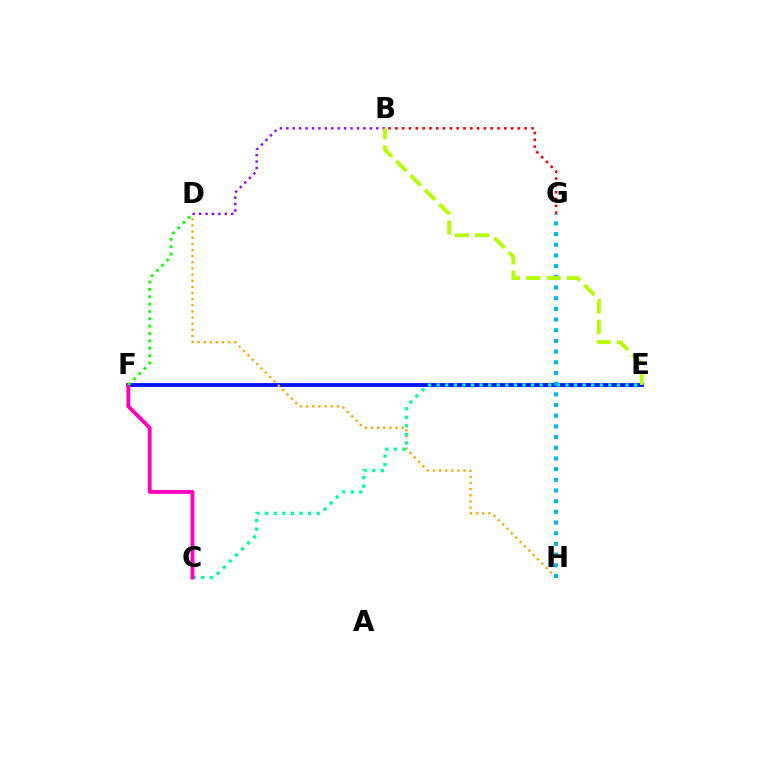{('E', 'F'): [{'color': '#0010ff', 'line_style': 'solid', 'thickness': 2.74}], ('D', 'H'): [{'color': '#ffa500', 'line_style': 'dotted', 'thickness': 1.67}], ('C', 'E'): [{'color': '#00ff9d', 'line_style': 'dotted', 'thickness': 2.33}], ('G', 'H'): [{'color': '#00b5ff', 'line_style': 'dotted', 'thickness': 2.9}], ('B', 'D'): [{'color': '#9b00ff', 'line_style': 'dotted', 'thickness': 1.74}], ('B', 'E'): [{'color': '#b3ff00', 'line_style': 'dashed', 'thickness': 2.76}], ('B', 'G'): [{'color': '#ff0000', 'line_style': 'dotted', 'thickness': 1.85}], ('C', 'F'): [{'color': '#ff00bd', 'line_style': 'solid', 'thickness': 2.76}], ('D', 'F'): [{'color': '#08ff00', 'line_style': 'dotted', 'thickness': 2.0}]}